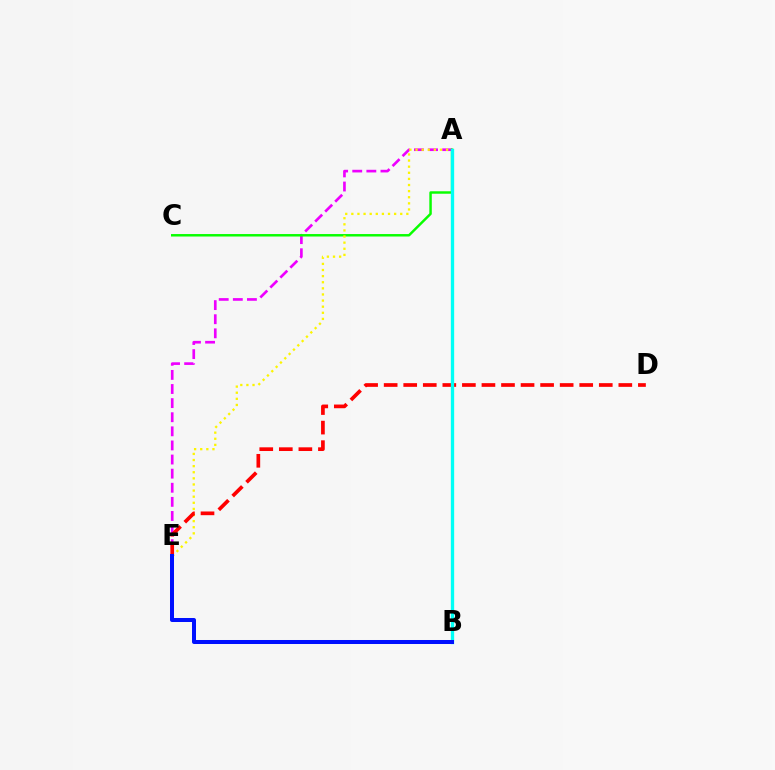{('A', 'E'): [{'color': '#ee00ff', 'line_style': 'dashed', 'thickness': 1.92}, {'color': '#fcf500', 'line_style': 'dotted', 'thickness': 1.66}], ('A', 'C'): [{'color': '#08ff00', 'line_style': 'solid', 'thickness': 1.77}], ('D', 'E'): [{'color': '#ff0000', 'line_style': 'dashed', 'thickness': 2.66}], ('A', 'B'): [{'color': '#00fff6', 'line_style': 'solid', 'thickness': 2.39}], ('B', 'E'): [{'color': '#0010ff', 'line_style': 'solid', 'thickness': 2.89}]}